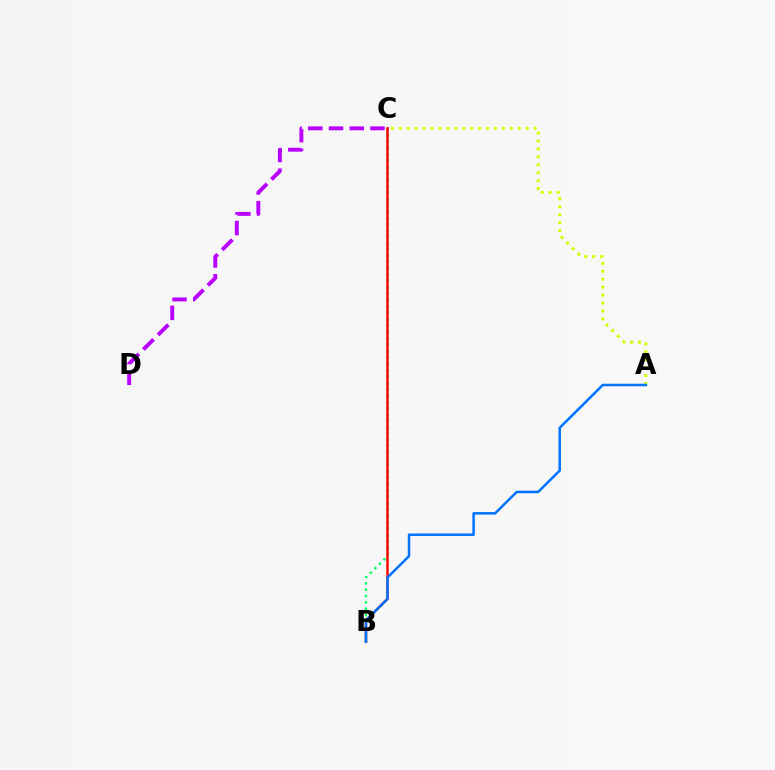{('B', 'C'): [{'color': '#00ff5c', 'line_style': 'dotted', 'thickness': 1.72}, {'color': '#ff0000', 'line_style': 'solid', 'thickness': 1.78}], ('A', 'C'): [{'color': '#d1ff00', 'line_style': 'dotted', 'thickness': 2.15}], ('C', 'D'): [{'color': '#b900ff', 'line_style': 'dashed', 'thickness': 2.81}], ('A', 'B'): [{'color': '#0074ff', 'line_style': 'solid', 'thickness': 1.8}]}